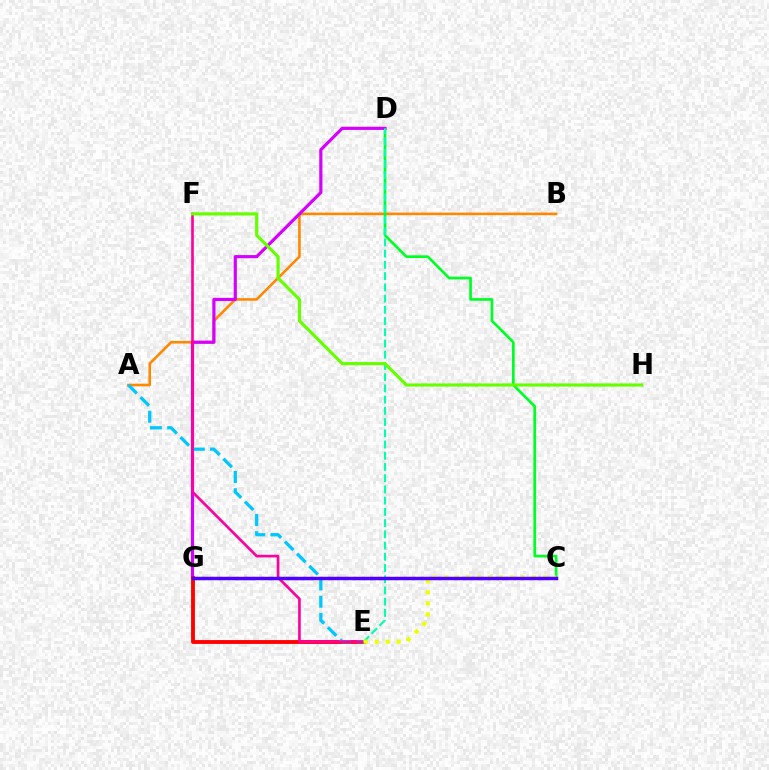{('A', 'B'): [{'color': '#ff8800', 'line_style': 'solid', 'thickness': 1.87}], ('C', 'G'): [{'color': '#003fff', 'line_style': 'dotted', 'thickness': 2.29}, {'color': '#4f00ff', 'line_style': 'solid', 'thickness': 2.48}], ('C', 'D'): [{'color': '#00ff27', 'line_style': 'solid', 'thickness': 1.95}], ('D', 'G'): [{'color': '#d600ff', 'line_style': 'solid', 'thickness': 2.29}], ('E', 'G'): [{'color': '#ff0000', 'line_style': 'solid', 'thickness': 2.77}], ('A', 'E'): [{'color': '#00c7ff', 'line_style': 'dashed', 'thickness': 2.35}], ('E', 'F'): [{'color': '#ff00a0', 'line_style': 'solid', 'thickness': 1.91}], ('D', 'E'): [{'color': '#00ffaf', 'line_style': 'dashed', 'thickness': 1.53}], ('C', 'E'): [{'color': '#eeff00', 'line_style': 'dotted', 'thickness': 2.99}], ('F', 'H'): [{'color': '#66ff00', 'line_style': 'solid', 'thickness': 2.28}]}